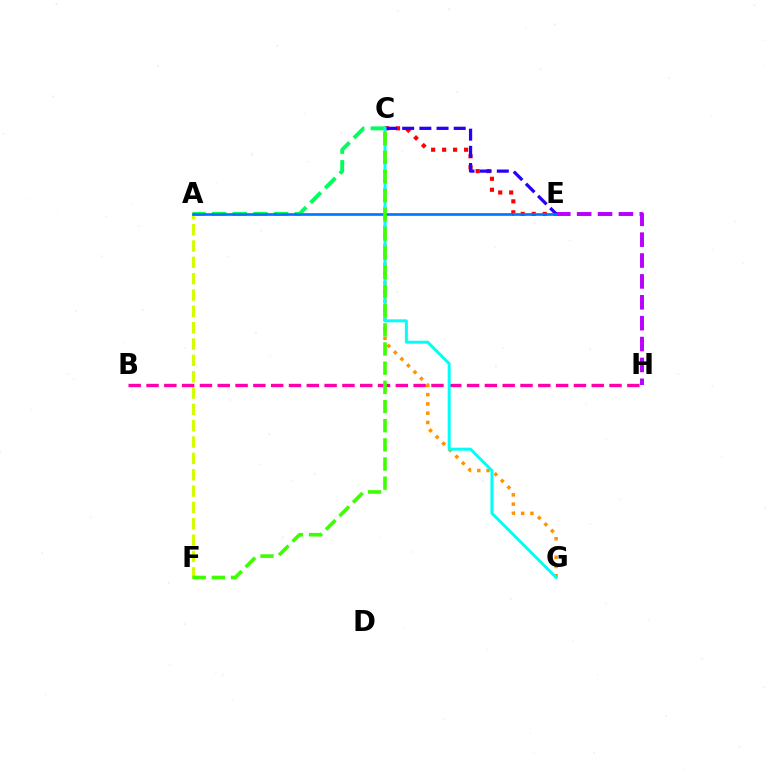{('A', 'F'): [{'color': '#d1ff00', 'line_style': 'dashed', 'thickness': 2.22}], ('A', 'C'): [{'color': '#00ff5c', 'line_style': 'dashed', 'thickness': 2.81}], ('B', 'H'): [{'color': '#ff00ac', 'line_style': 'dashed', 'thickness': 2.42}], ('C', 'G'): [{'color': '#ff9400', 'line_style': 'dotted', 'thickness': 2.52}, {'color': '#00fff6', 'line_style': 'solid', 'thickness': 2.15}], ('C', 'E'): [{'color': '#ff0000', 'line_style': 'dotted', 'thickness': 2.98}, {'color': '#2500ff', 'line_style': 'dashed', 'thickness': 2.33}], ('E', 'H'): [{'color': '#b900ff', 'line_style': 'dashed', 'thickness': 2.84}], ('A', 'E'): [{'color': '#0074ff', 'line_style': 'solid', 'thickness': 1.91}], ('C', 'F'): [{'color': '#3dff00', 'line_style': 'dashed', 'thickness': 2.6}]}